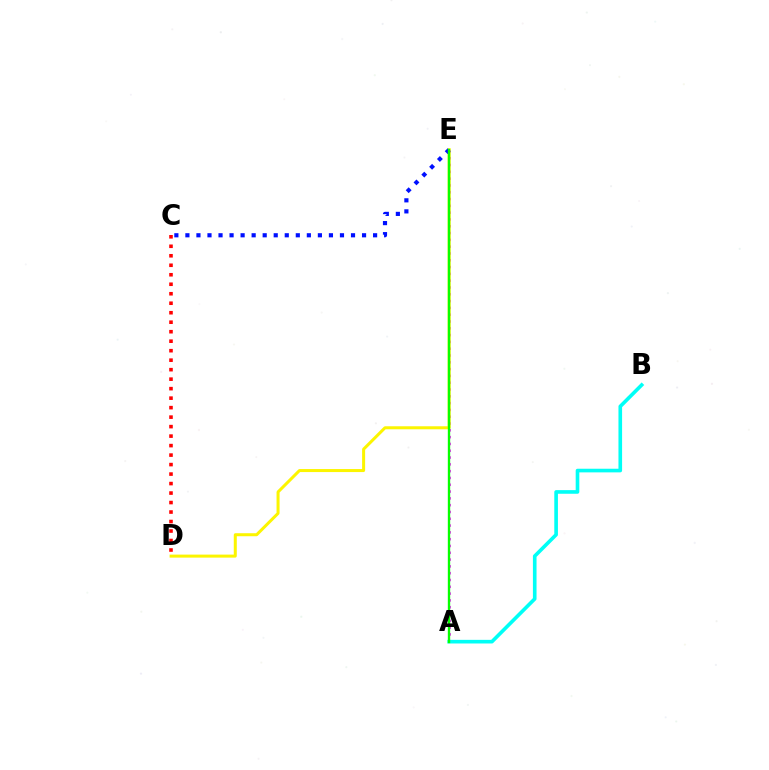{('A', 'E'): [{'color': '#ee00ff', 'line_style': 'dotted', 'thickness': 1.85}, {'color': '#08ff00', 'line_style': 'solid', 'thickness': 1.7}], ('D', 'E'): [{'color': '#fcf500', 'line_style': 'solid', 'thickness': 2.17}], ('C', 'D'): [{'color': '#ff0000', 'line_style': 'dotted', 'thickness': 2.58}], ('A', 'B'): [{'color': '#00fff6', 'line_style': 'solid', 'thickness': 2.62}], ('C', 'E'): [{'color': '#0010ff', 'line_style': 'dotted', 'thickness': 3.0}]}